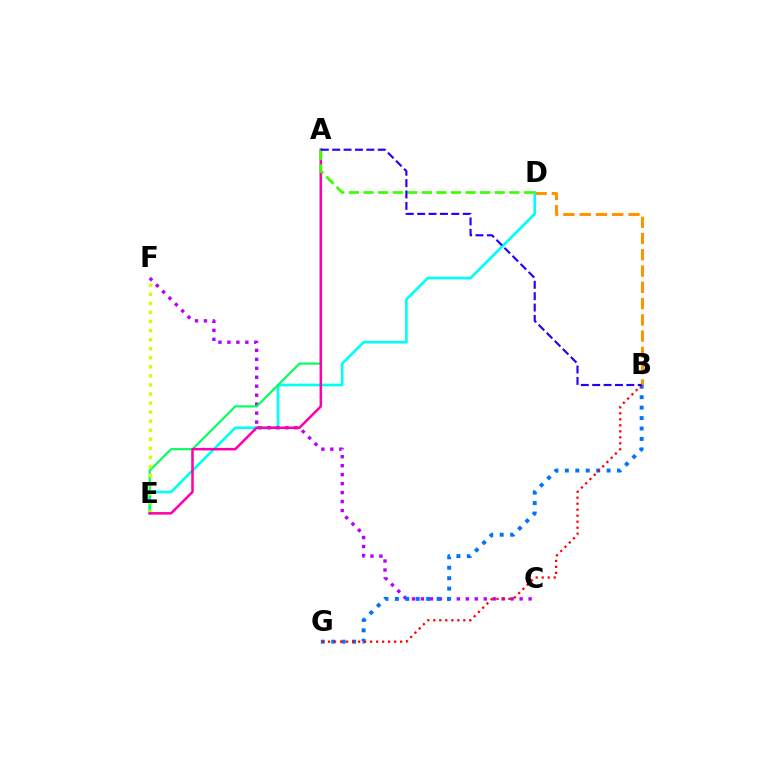{('D', 'E'): [{'color': '#00fff6', 'line_style': 'solid', 'thickness': 1.92}], ('C', 'F'): [{'color': '#b900ff', 'line_style': 'dotted', 'thickness': 2.44}], ('B', 'D'): [{'color': '#ff9400', 'line_style': 'dashed', 'thickness': 2.21}], ('B', 'G'): [{'color': '#0074ff', 'line_style': 'dotted', 'thickness': 2.83}, {'color': '#ff0000', 'line_style': 'dotted', 'thickness': 1.63}], ('A', 'E'): [{'color': '#00ff5c', 'line_style': 'solid', 'thickness': 1.54}, {'color': '#ff00ac', 'line_style': 'solid', 'thickness': 1.82}], ('E', 'F'): [{'color': '#d1ff00', 'line_style': 'dotted', 'thickness': 2.46}], ('A', 'D'): [{'color': '#3dff00', 'line_style': 'dashed', 'thickness': 1.98}], ('A', 'B'): [{'color': '#2500ff', 'line_style': 'dashed', 'thickness': 1.55}]}